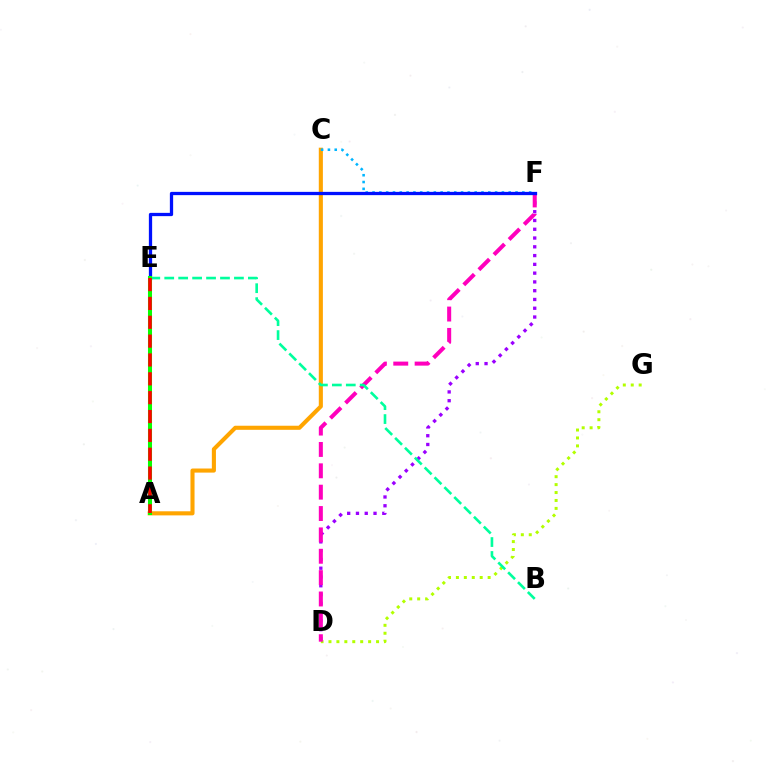{('D', 'G'): [{'color': '#b3ff00', 'line_style': 'dotted', 'thickness': 2.15}], ('D', 'F'): [{'color': '#9b00ff', 'line_style': 'dotted', 'thickness': 2.38}, {'color': '#ff00bd', 'line_style': 'dashed', 'thickness': 2.9}], ('A', 'C'): [{'color': '#ffa500', 'line_style': 'solid', 'thickness': 2.94}], ('C', 'F'): [{'color': '#00b5ff', 'line_style': 'dotted', 'thickness': 1.85}], ('E', 'F'): [{'color': '#0010ff', 'line_style': 'solid', 'thickness': 2.36}], ('B', 'E'): [{'color': '#00ff9d', 'line_style': 'dashed', 'thickness': 1.89}], ('A', 'E'): [{'color': '#08ff00', 'line_style': 'solid', 'thickness': 2.91}, {'color': '#ff0000', 'line_style': 'dashed', 'thickness': 2.56}]}